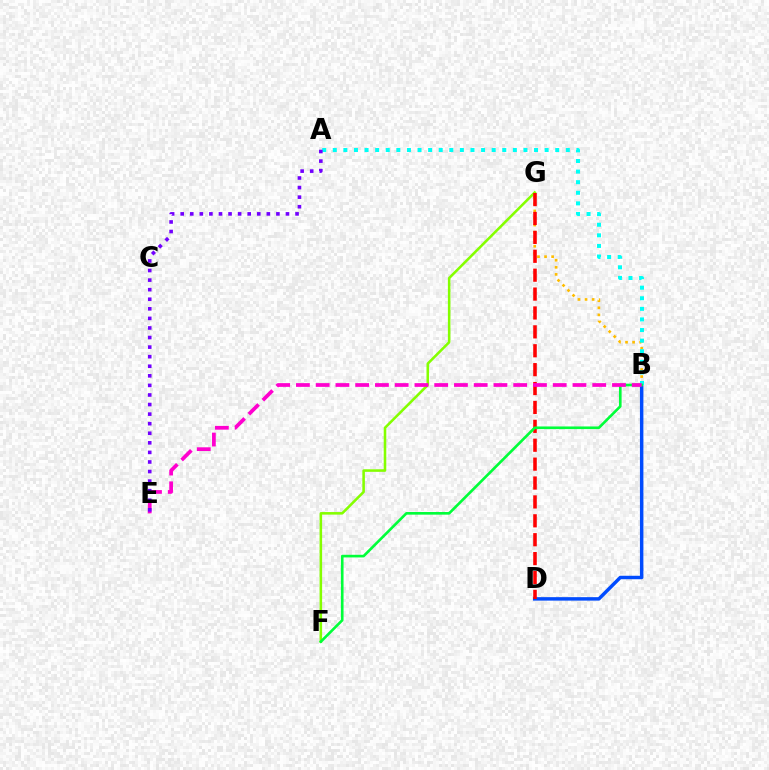{('B', 'G'): [{'color': '#ffbd00', 'line_style': 'dotted', 'thickness': 1.92}], ('B', 'D'): [{'color': '#004bff', 'line_style': 'solid', 'thickness': 2.49}], ('F', 'G'): [{'color': '#84ff00', 'line_style': 'solid', 'thickness': 1.84}], ('A', 'B'): [{'color': '#00fff6', 'line_style': 'dotted', 'thickness': 2.88}], ('D', 'G'): [{'color': '#ff0000', 'line_style': 'dashed', 'thickness': 2.57}], ('B', 'F'): [{'color': '#00ff39', 'line_style': 'solid', 'thickness': 1.9}], ('B', 'E'): [{'color': '#ff00cf', 'line_style': 'dashed', 'thickness': 2.68}], ('A', 'E'): [{'color': '#7200ff', 'line_style': 'dotted', 'thickness': 2.6}]}